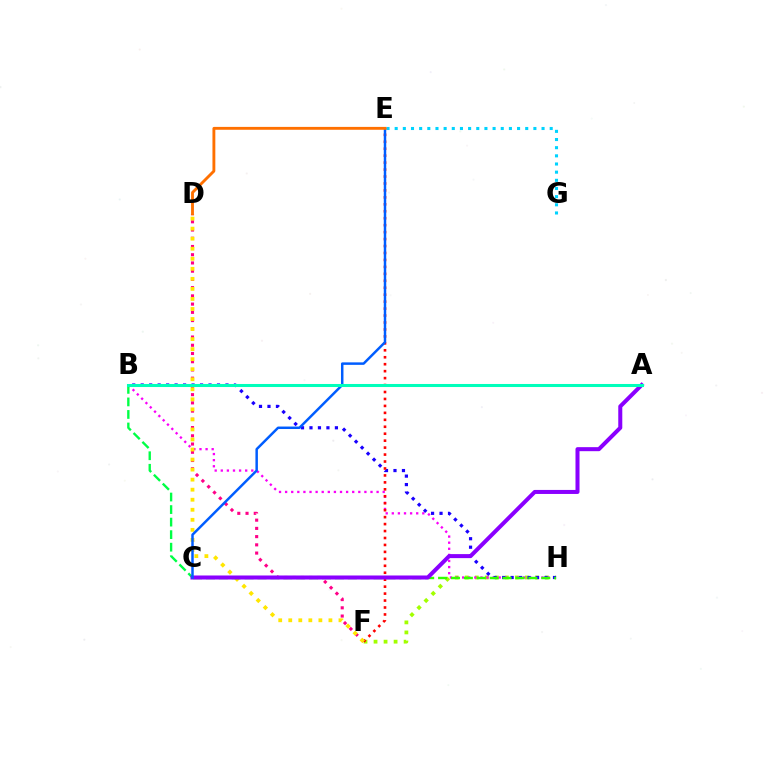{('D', 'F'): [{'color': '#ff0088', 'line_style': 'dotted', 'thickness': 2.24}, {'color': '#ffe600', 'line_style': 'dotted', 'thickness': 2.73}], ('F', 'H'): [{'color': '#a2ff00', 'line_style': 'dotted', 'thickness': 2.72}], ('B', 'H'): [{'color': '#fa00f9', 'line_style': 'dotted', 'thickness': 1.66}, {'color': '#1900ff', 'line_style': 'dotted', 'thickness': 2.3}], ('E', 'G'): [{'color': '#00d3ff', 'line_style': 'dotted', 'thickness': 2.22}], ('E', 'F'): [{'color': '#ff0000', 'line_style': 'dotted', 'thickness': 1.89}], ('C', 'H'): [{'color': '#31ff00', 'line_style': 'dashed', 'thickness': 1.75}], ('B', 'C'): [{'color': '#00ff45', 'line_style': 'dashed', 'thickness': 1.7}], ('A', 'C'): [{'color': '#8a00ff', 'line_style': 'solid', 'thickness': 2.9}], ('C', 'E'): [{'color': '#005dff', 'line_style': 'solid', 'thickness': 1.78}], ('A', 'B'): [{'color': '#00ffbb', 'line_style': 'solid', 'thickness': 2.2}], ('D', 'E'): [{'color': '#ff7000', 'line_style': 'solid', 'thickness': 2.07}]}